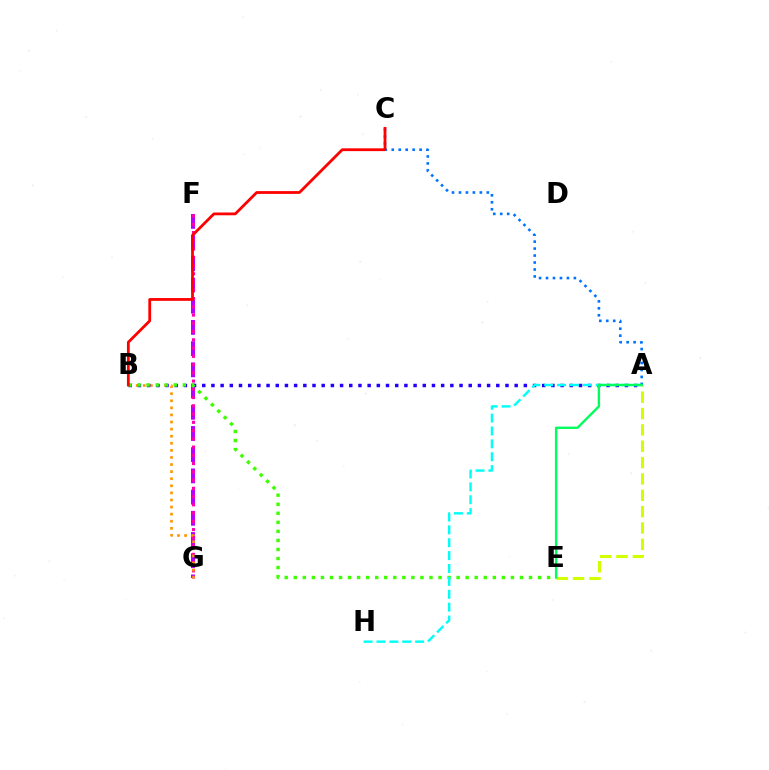{('F', 'G'): [{'color': '#b900ff', 'line_style': 'dashed', 'thickness': 2.88}, {'color': '#ff00ac', 'line_style': 'dotted', 'thickness': 2.24}], ('A', 'C'): [{'color': '#0074ff', 'line_style': 'dotted', 'thickness': 1.89}], ('B', 'G'): [{'color': '#ff9400', 'line_style': 'dotted', 'thickness': 1.92}], ('A', 'B'): [{'color': '#2500ff', 'line_style': 'dotted', 'thickness': 2.5}], ('B', 'E'): [{'color': '#3dff00', 'line_style': 'dotted', 'thickness': 2.46}], ('A', 'H'): [{'color': '#00fff6', 'line_style': 'dashed', 'thickness': 1.75}], ('A', 'E'): [{'color': '#d1ff00', 'line_style': 'dashed', 'thickness': 2.22}, {'color': '#00ff5c', 'line_style': 'solid', 'thickness': 1.72}], ('B', 'C'): [{'color': '#ff0000', 'line_style': 'solid', 'thickness': 2.0}]}